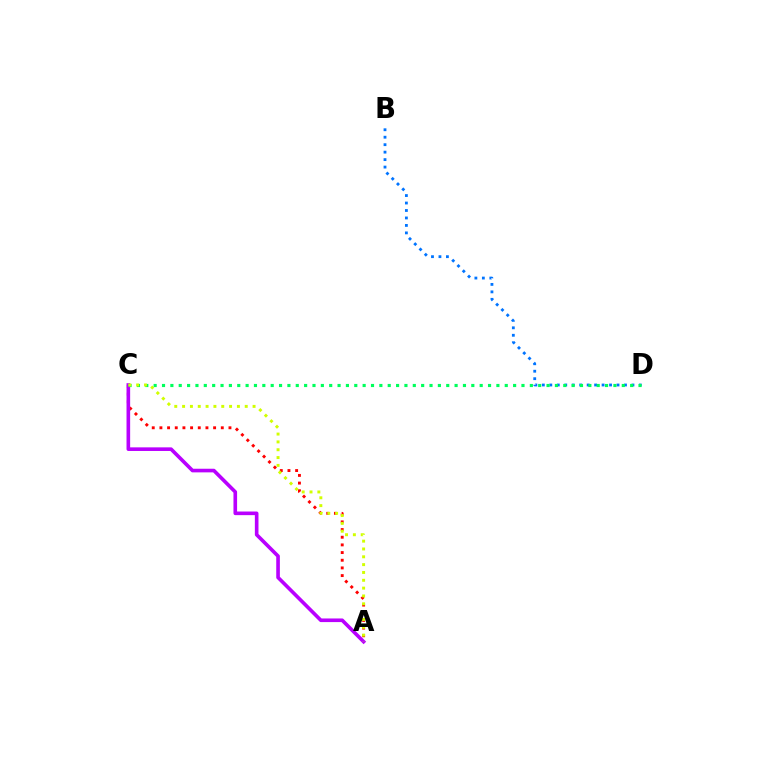{('B', 'D'): [{'color': '#0074ff', 'line_style': 'dotted', 'thickness': 2.03}], ('A', 'C'): [{'color': '#ff0000', 'line_style': 'dotted', 'thickness': 2.08}, {'color': '#b900ff', 'line_style': 'solid', 'thickness': 2.61}, {'color': '#d1ff00', 'line_style': 'dotted', 'thickness': 2.13}], ('C', 'D'): [{'color': '#00ff5c', 'line_style': 'dotted', 'thickness': 2.27}]}